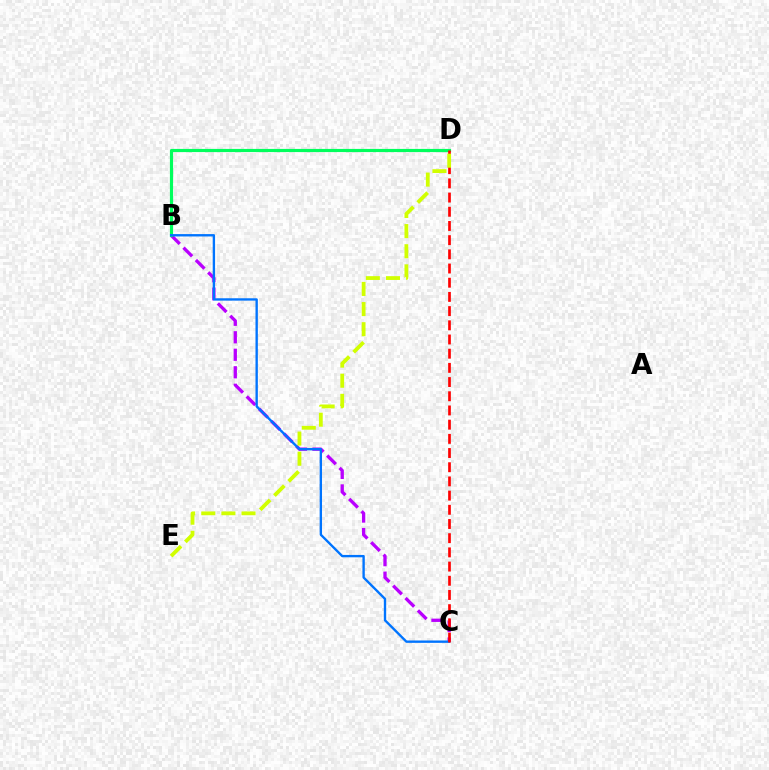{('B', 'C'): [{'color': '#b900ff', 'line_style': 'dashed', 'thickness': 2.38}, {'color': '#0074ff', 'line_style': 'solid', 'thickness': 1.7}], ('B', 'D'): [{'color': '#00ff5c', 'line_style': 'solid', 'thickness': 2.29}], ('C', 'D'): [{'color': '#ff0000', 'line_style': 'dashed', 'thickness': 1.93}], ('D', 'E'): [{'color': '#d1ff00', 'line_style': 'dashed', 'thickness': 2.73}]}